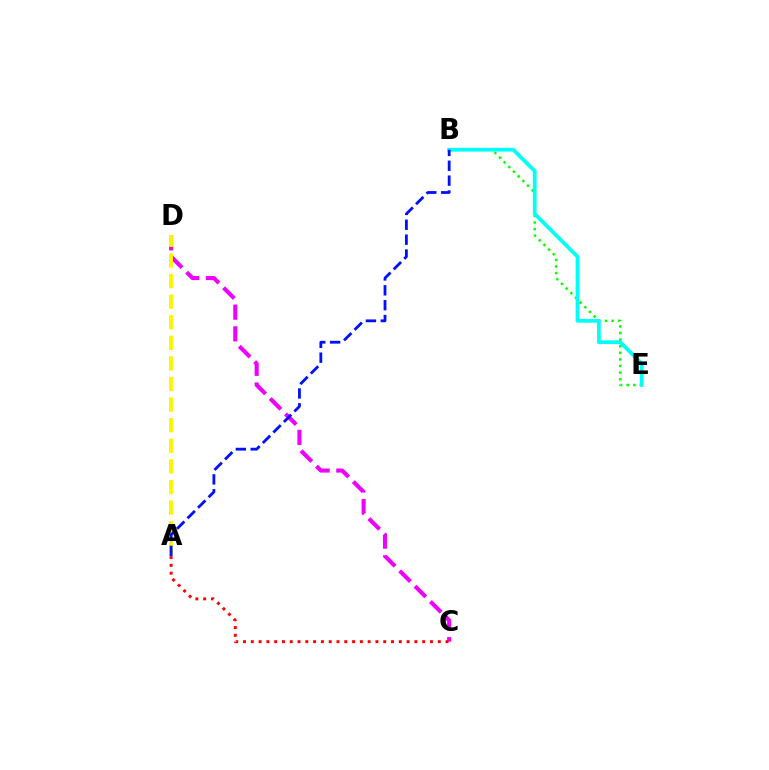{('B', 'E'): [{'color': '#08ff00', 'line_style': 'dotted', 'thickness': 1.79}, {'color': '#00fff6', 'line_style': 'solid', 'thickness': 2.69}], ('C', 'D'): [{'color': '#ee00ff', 'line_style': 'dashed', 'thickness': 2.95}], ('A', 'D'): [{'color': '#fcf500', 'line_style': 'dashed', 'thickness': 2.8}], ('A', 'B'): [{'color': '#0010ff', 'line_style': 'dashed', 'thickness': 2.02}], ('A', 'C'): [{'color': '#ff0000', 'line_style': 'dotted', 'thickness': 2.12}]}